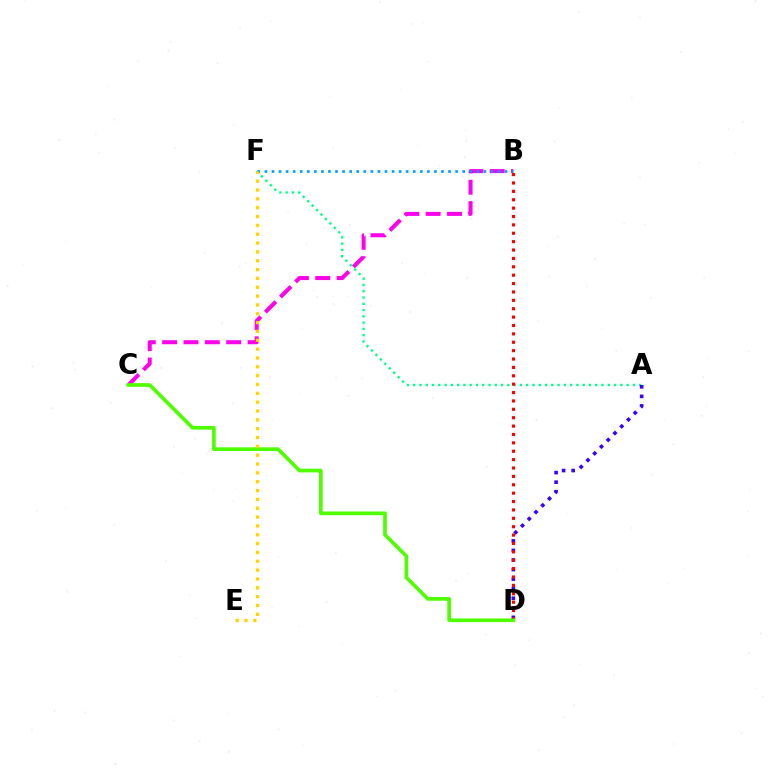{('A', 'F'): [{'color': '#00ff86', 'line_style': 'dotted', 'thickness': 1.71}], ('A', 'D'): [{'color': '#3700ff', 'line_style': 'dotted', 'thickness': 2.6}], ('B', 'C'): [{'color': '#ff00ed', 'line_style': 'dashed', 'thickness': 2.9}], ('B', 'F'): [{'color': '#009eff', 'line_style': 'dotted', 'thickness': 1.92}], ('B', 'D'): [{'color': '#ff0000', 'line_style': 'dotted', 'thickness': 2.28}], ('C', 'D'): [{'color': '#4fff00', 'line_style': 'solid', 'thickness': 2.65}], ('E', 'F'): [{'color': '#ffd500', 'line_style': 'dotted', 'thickness': 2.4}]}